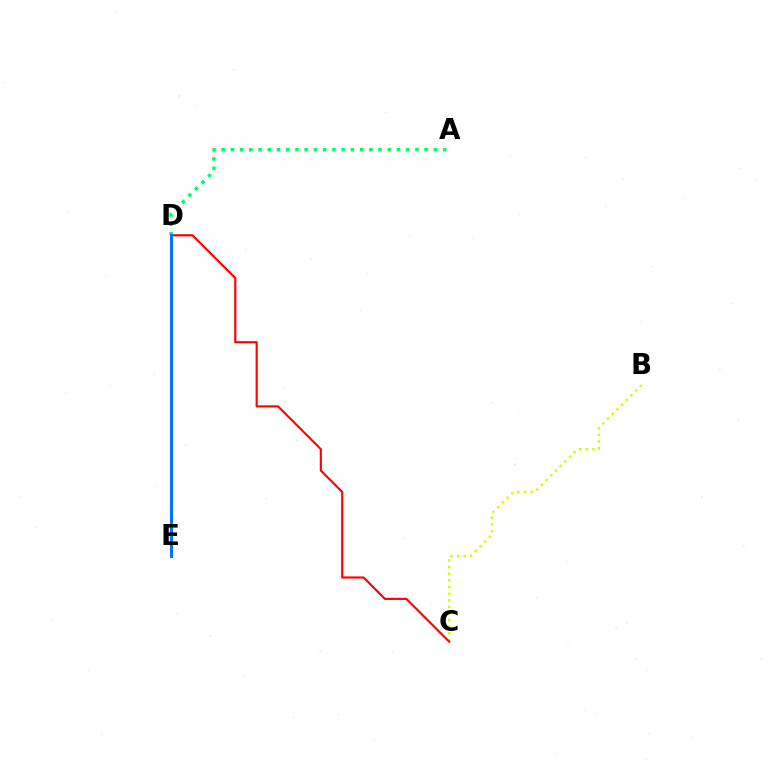{('B', 'C'): [{'color': '#d1ff00', 'line_style': 'dotted', 'thickness': 1.8}], ('C', 'D'): [{'color': '#ff0000', 'line_style': 'solid', 'thickness': 1.54}], ('A', 'D'): [{'color': '#00ff5c', 'line_style': 'dotted', 'thickness': 2.51}], ('D', 'E'): [{'color': '#b900ff', 'line_style': 'solid', 'thickness': 1.87}, {'color': '#0074ff', 'line_style': 'solid', 'thickness': 2.22}]}